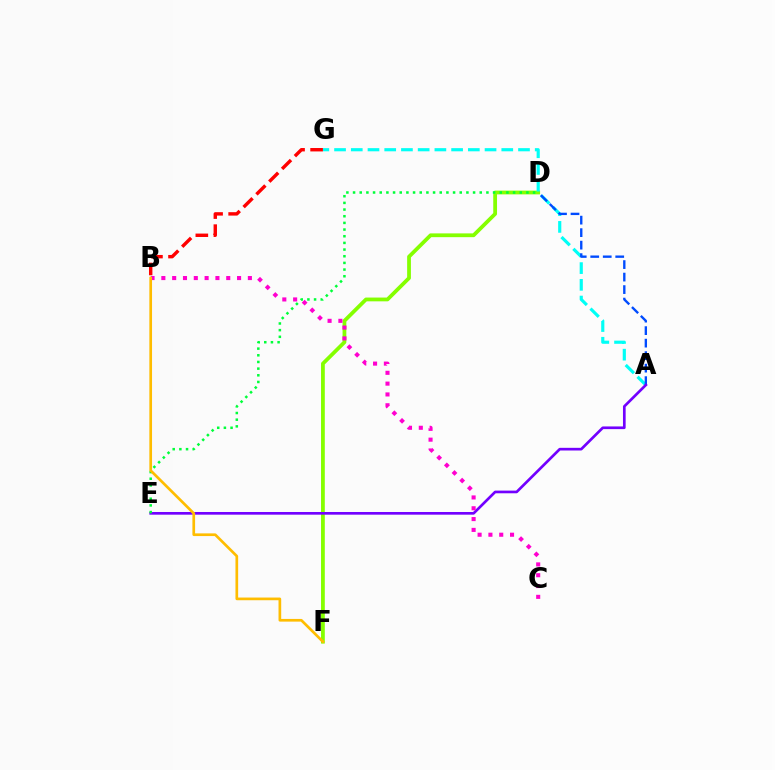{('D', 'F'): [{'color': '#84ff00', 'line_style': 'solid', 'thickness': 2.72}], ('A', 'G'): [{'color': '#00fff6', 'line_style': 'dashed', 'thickness': 2.27}], ('A', 'D'): [{'color': '#004bff', 'line_style': 'dashed', 'thickness': 1.7}], ('A', 'E'): [{'color': '#7200ff', 'line_style': 'solid', 'thickness': 1.93}], ('B', 'G'): [{'color': '#ff0000', 'line_style': 'dashed', 'thickness': 2.45}], ('B', 'C'): [{'color': '#ff00cf', 'line_style': 'dotted', 'thickness': 2.94}], ('D', 'E'): [{'color': '#00ff39', 'line_style': 'dotted', 'thickness': 1.81}], ('B', 'F'): [{'color': '#ffbd00', 'line_style': 'solid', 'thickness': 1.93}]}